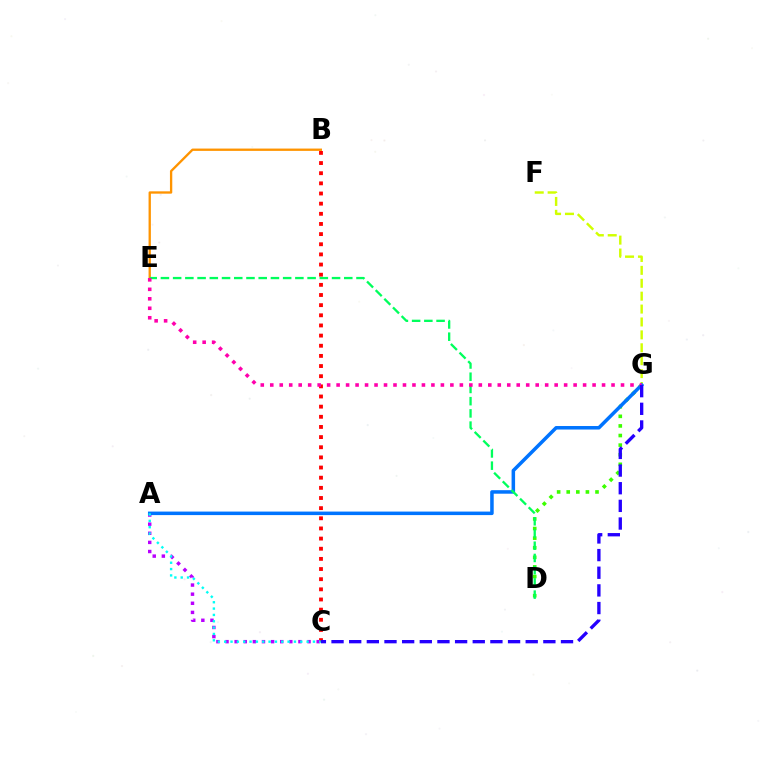{('B', 'E'): [{'color': '#ff9400', 'line_style': 'solid', 'thickness': 1.68}], ('F', 'G'): [{'color': '#d1ff00', 'line_style': 'dashed', 'thickness': 1.75}], ('B', 'C'): [{'color': '#ff0000', 'line_style': 'dotted', 'thickness': 2.76}], ('A', 'C'): [{'color': '#b900ff', 'line_style': 'dotted', 'thickness': 2.48}, {'color': '#00fff6', 'line_style': 'dotted', 'thickness': 1.72}], ('D', 'G'): [{'color': '#3dff00', 'line_style': 'dotted', 'thickness': 2.61}], ('A', 'G'): [{'color': '#0074ff', 'line_style': 'solid', 'thickness': 2.53}], ('D', 'E'): [{'color': '#00ff5c', 'line_style': 'dashed', 'thickness': 1.66}], ('E', 'G'): [{'color': '#ff00ac', 'line_style': 'dotted', 'thickness': 2.58}], ('C', 'G'): [{'color': '#2500ff', 'line_style': 'dashed', 'thickness': 2.4}]}